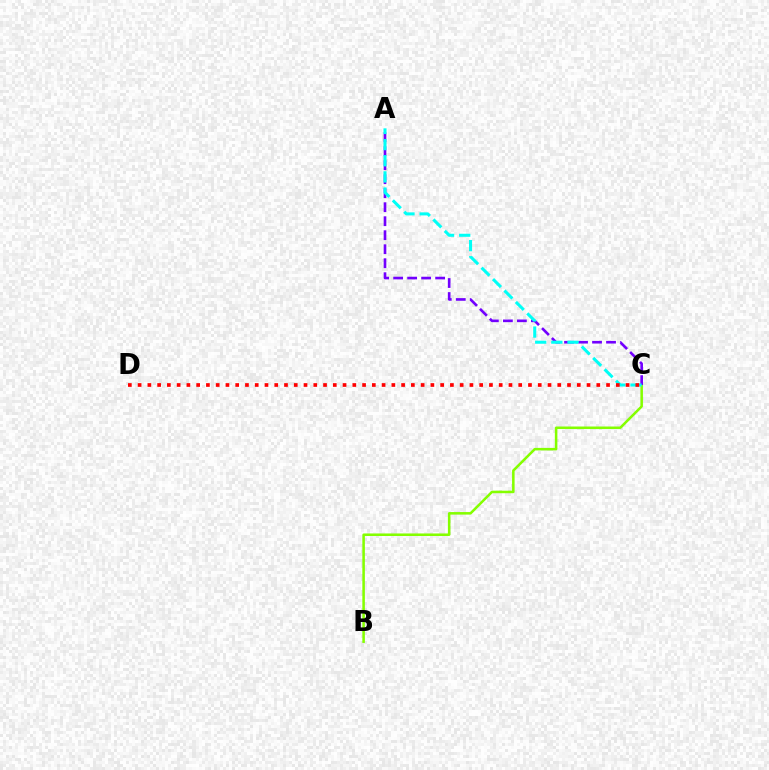{('B', 'C'): [{'color': '#84ff00', 'line_style': 'solid', 'thickness': 1.83}], ('A', 'C'): [{'color': '#7200ff', 'line_style': 'dashed', 'thickness': 1.9}, {'color': '#00fff6', 'line_style': 'dashed', 'thickness': 2.19}], ('C', 'D'): [{'color': '#ff0000', 'line_style': 'dotted', 'thickness': 2.65}]}